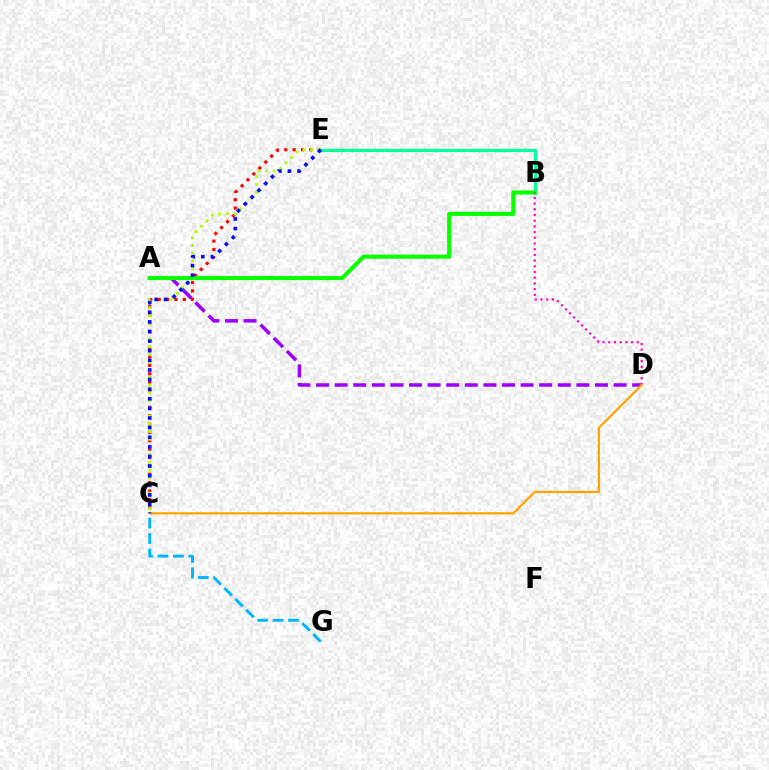{('C', 'E'): [{'color': '#ff0000', 'line_style': 'dotted', 'thickness': 2.28}, {'color': '#b3ff00', 'line_style': 'dotted', 'thickness': 2.1}, {'color': '#0010ff', 'line_style': 'dotted', 'thickness': 2.61}], ('A', 'D'): [{'color': '#9b00ff', 'line_style': 'dashed', 'thickness': 2.53}], ('C', 'G'): [{'color': '#00b5ff', 'line_style': 'dashed', 'thickness': 2.09}], ('B', 'E'): [{'color': '#00ff9d', 'line_style': 'solid', 'thickness': 2.29}], ('A', 'B'): [{'color': '#08ff00', 'line_style': 'solid', 'thickness': 2.95}], ('B', 'D'): [{'color': '#ff00bd', 'line_style': 'dotted', 'thickness': 1.55}], ('C', 'D'): [{'color': '#ffa500', 'line_style': 'solid', 'thickness': 1.62}]}